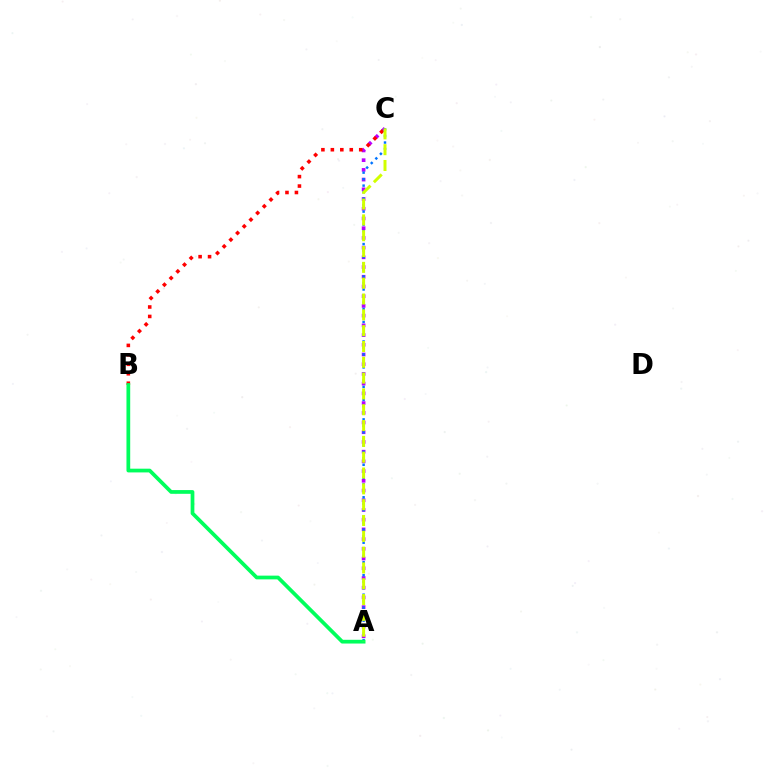{('A', 'C'): [{'color': '#b900ff', 'line_style': 'dotted', 'thickness': 2.64}, {'color': '#0074ff', 'line_style': 'dotted', 'thickness': 1.76}, {'color': '#d1ff00', 'line_style': 'dashed', 'thickness': 2.15}], ('B', 'C'): [{'color': '#ff0000', 'line_style': 'dotted', 'thickness': 2.57}], ('A', 'B'): [{'color': '#00ff5c', 'line_style': 'solid', 'thickness': 2.69}]}